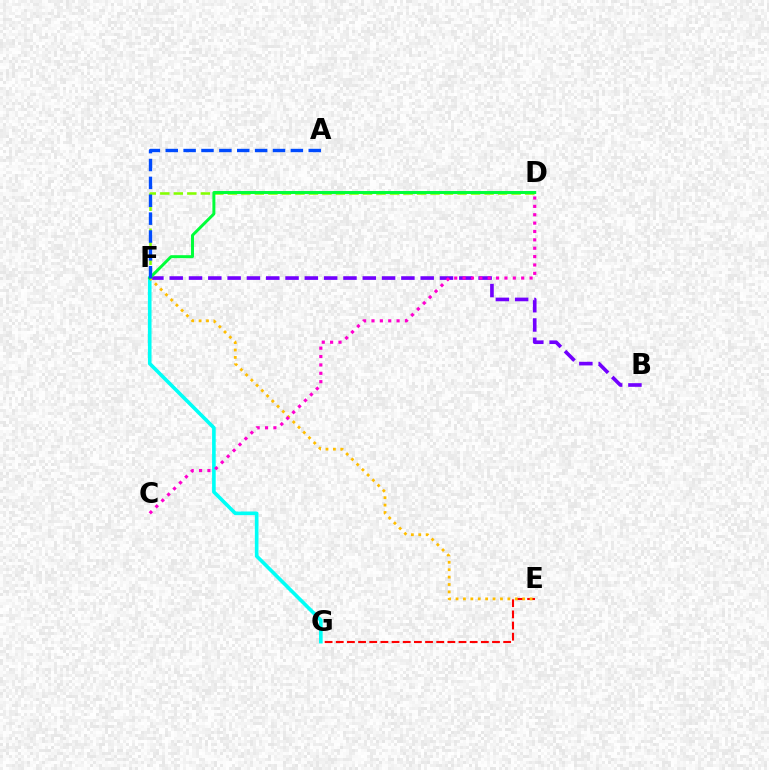{('B', 'F'): [{'color': '#7200ff', 'line_style': 'dashed', 'thickness': 2.62}], ('E', 'G'): [{'color': '#ff0000', 'line_style': 'dashed', 'thickness': 1.52}], ('D', 'F'): [{'color': '#84ff00', 'line_style': 'dashed', 'thickness': 1.84}, {'color': '#00ff39', 'line_style': 'solid', 'thickness': 2.14}], ('F', 'G'): [{'color': '#00fff6', 'line_style': 'solid', 'thickness': 2.61}], ('E', 'F'): [{'color': '#ffbd00', 'line_style': 'dotted', 'thickness': 2.01}], ('C', 'D'): [{'color': '#ff00cf', 'line_style': 'dotted', 'thickness': 2.27}], ('A', 'F'): [{'color': '#004bff', 'line_style': 'dashed', 'thickness': 2.43}]}